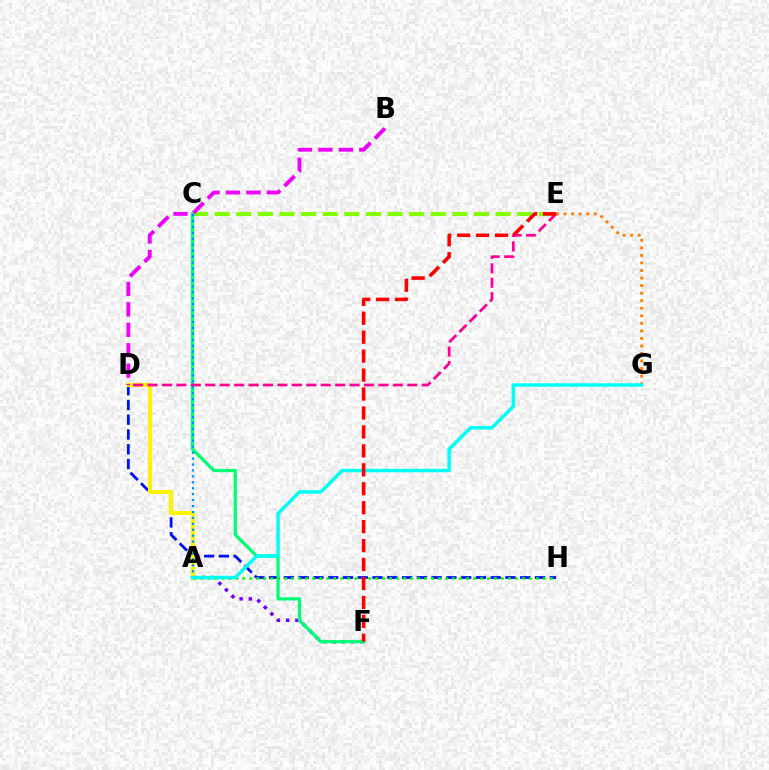{('D', 'H'): [{'color': '#0010ff', 'line_style': 'dashed', 'thickness': 2.01}], ('A', 'F'): [{'color': '#7200ff', 'line_style': 'dotted', 'thickness': 2.51}], ('C', 'E'): [{'color': '#84ff00', 'line_style': 'dashed', 'thickness': 2.94}], ('A', 'D'): [{'color': '#fcf500', 'line_style': 'solid', 'thickness': 2.94}], ('C', 'F'): [{'color': '#00ff74', 'line_style': 'solid', 'thickness': 2.35}], ('A', 'H'): [{'color': '#08ff00', 'line_style': 'dotted', 'thickness': 1.9}], ('D', 'E'): [{'color': '#ff0094', 'line_style': 'dashed', 'thickness': 1.96}], ('E', 'G'): [{'color': '#ff7c00', 'line_style': 'dotted', 'thickness': 2.05}], ('A', 'C'): [{'color': '#008cff', 'line_style': 'dotted', 'thickness': 1.61}], ('A', 'G'): [{'color': '#00fff6', 'line_style': 'solid', 'thickness': 2.49}], ('E', 'F'): [{'color': '#ff0000', 'line_style': 'dashed', 'thickness': 2.57}], ('B', 'D'): [{'color': '#ee00ff', 'line_style': 'dashed', 'thickness': 2.78}]}